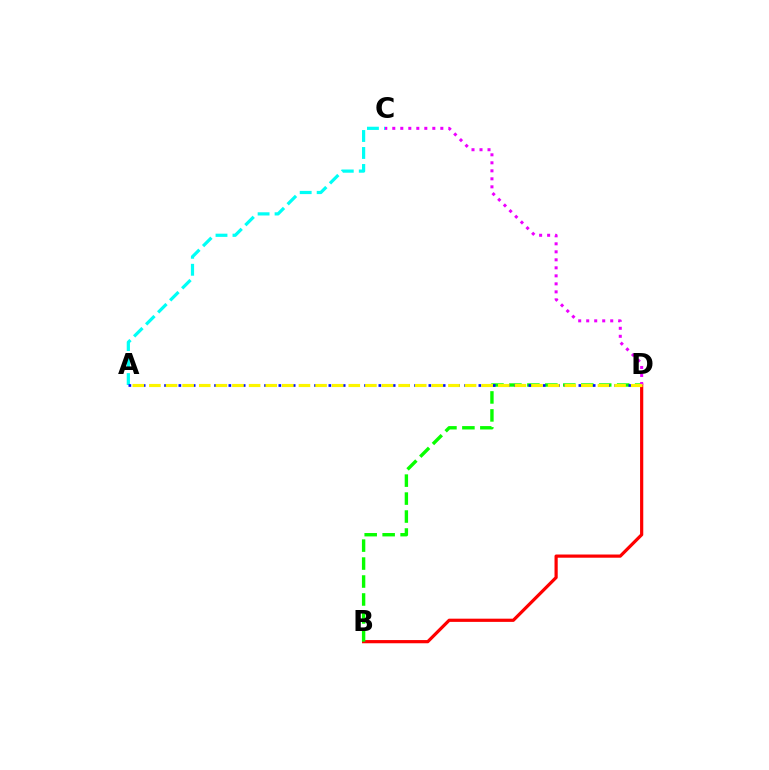{('B', 'D'): [{'color': '#ff0000', 'line_style': 'solid', 'thickness': 2.3}, {'color': '#08ff00', 'line_style': 'dashed', 'thickness': 2.44}], ('A', 'C'): [{'color': '#00fff6', 'line_style': 'dashed', 'thickness': 2.31}], ('A', 'D'): [{'color': '#0010ff', 'line_style': 'dotted', 'thickness': 1.94}, {'color': '#fcf500', 'line_style': 'dashed', 'thickness': 2.26}], ('C', 'D'): [{'color': '#ee00ff', 'line_style': 'dotted', 'thickness': 2.18}]}